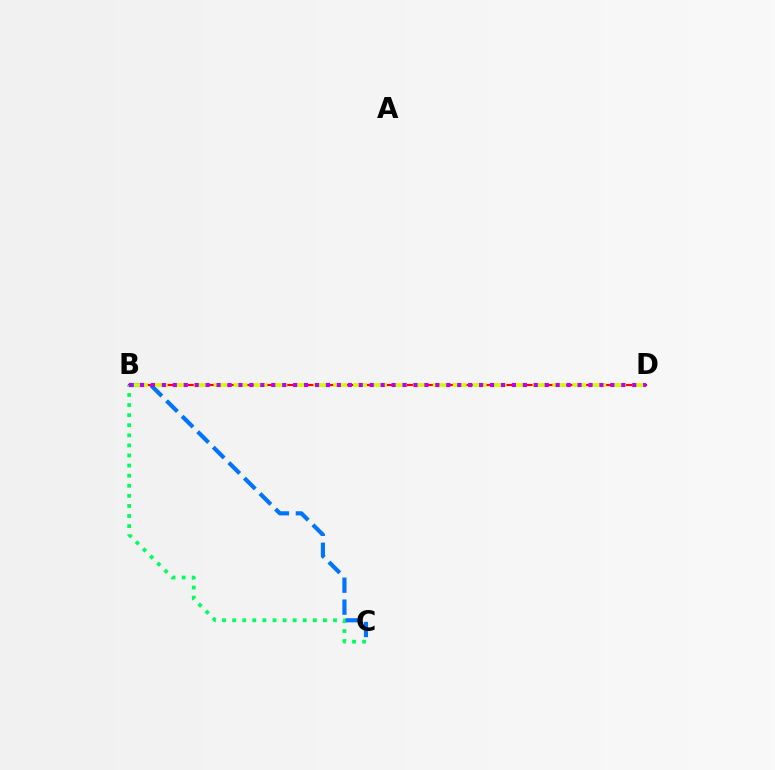{('B', 'D'): [{'color': '#ff0000', 'line_style': 'solid', 'thickness': 1.58}, {'color': '#d1ff00', 'line_style': 'dashed', 'thickness': 2.71}, {'color': '#b900ff', 'line_style': 'dotted', 'thickness': 2.97}], ('B', 'C'): [{'color': '#00ff5c', 'line_style': 'dotted', 'thickness': 2.74}, {'color': '#0074ff', 'line_style': 'dashed', 'thickness': 2.98}]}